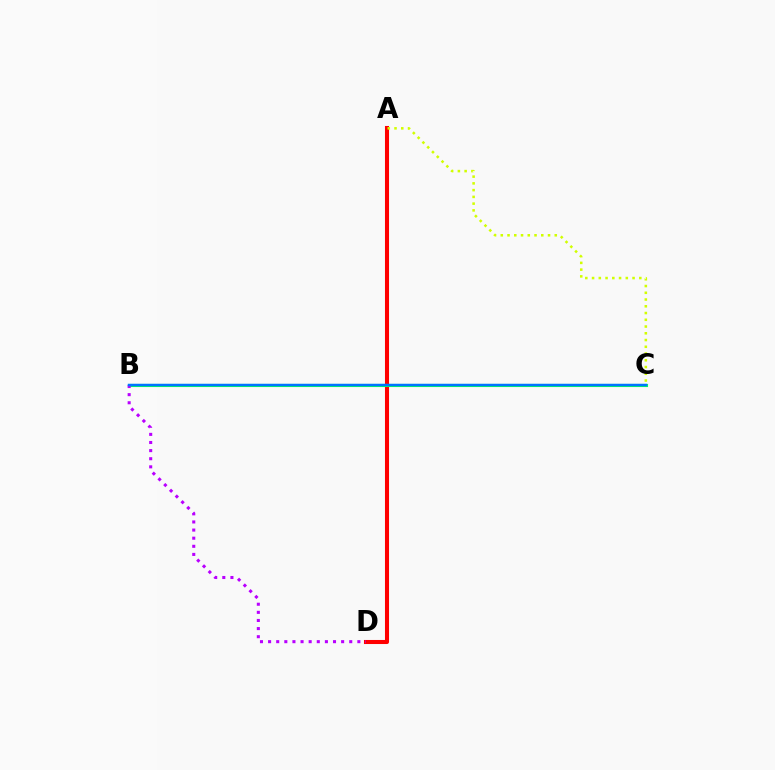{('A', 'D'): [{'color': '#ff0000', 'line_style': 'solid', 'thickness': 2.93}], ('A', 'C'): [{'color': '#d1ff00', 'line_style': 'dotted', 'thickness': 1.83}], ('B', 'C'): [{'color': '#00ff5c', 'line_style': 'solid', 'thickness': 2.24}, {'color': '#0074ff', 'line_style': 'solid', 'thickness': 1.75}], ('B', 'D'): [{'color': '#b900ff', 'line_style': 'dotted', 'thickness': 2.2}]}